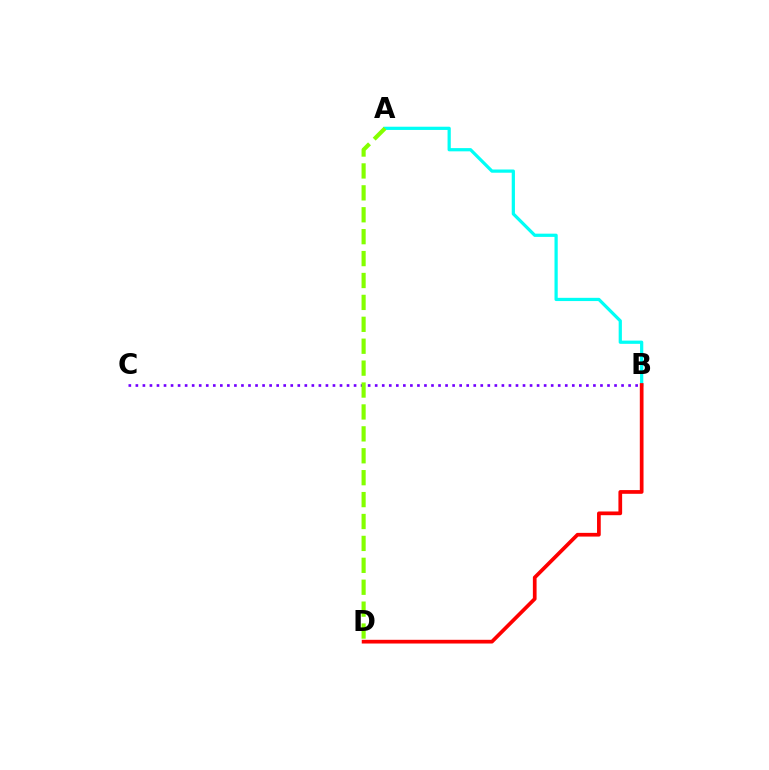{('B', 'C'): [{'color': '#7200ff', 'line_style': 'dotted', 'thickness': 1.91}], ('A', 'B'): [{'color': '#00fff6', 'line_style': 'solid', 'thickness': 2.32}], ('B', 'D'): [{'color': '#ff0000', 'line_style': 'solid', 'thickness': 2.67}], ('A', 'D'): [{'color': '#84ff00', 'line_style': 'dashed', 'thickness': 2.98}]}